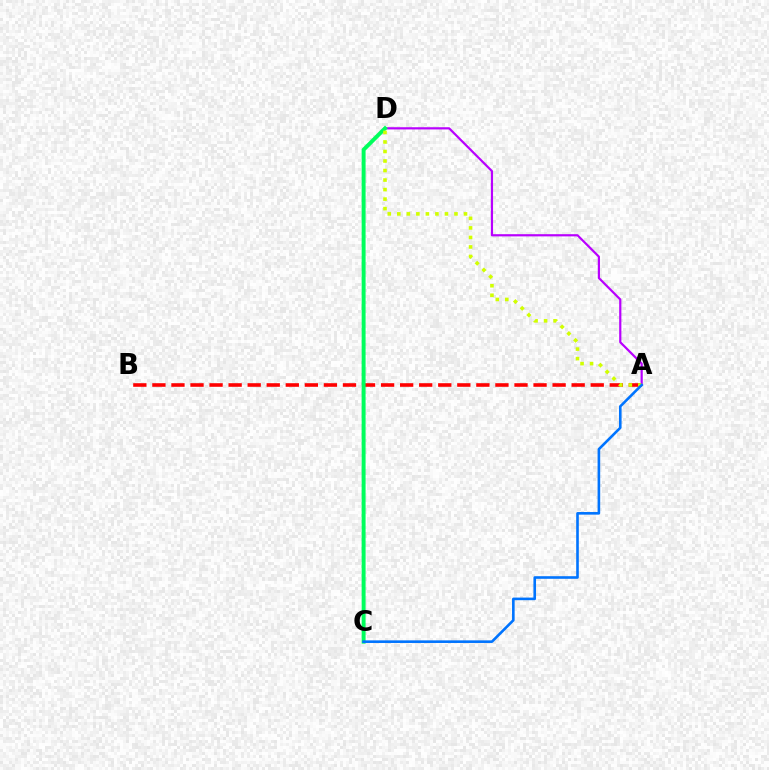{('A', 'B'): [{'color': '#ff0000', 'line_style': 'dashed', 'thickness': 2.59}], ('A', 'D'): [{'color': '#b900ff', 'line_style': 'solid', 'thickness': 1.58}, {'color': '#d1ff00', 'line_style': 'dotted', 'thickness': 2.59}], ('C', 'D'): [{'color': '#00ff5c', 'line_style': 'solid', 'thickness': 2.84}], ('A', 'C'): [{'color': '#0074ff', 'line_style': 'solid', 'thickness': 1.88}]}